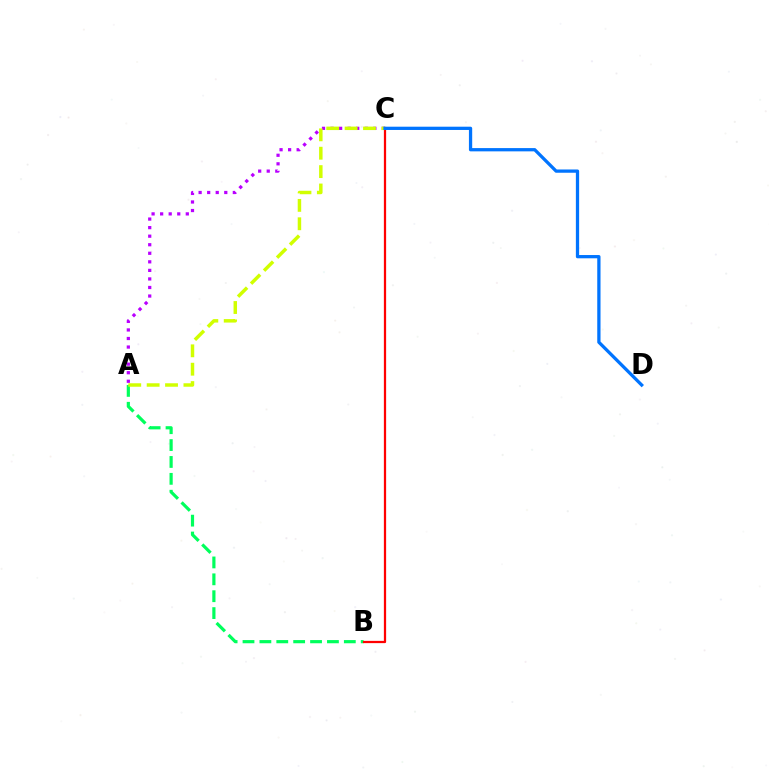{('A', 'B'): [{'color': '#00ff5c', 'line_style': 'dashed', 'thickness': 2.29}], ('B', 'C'): [{'color': '#ff0000', 'line_style': 'solid', 'thickness': 1.62}], ('A', 'C'): [{'color': '#b900ff', 'line_style': 'dotted', 'thickness': 2.32}, {'color': '#d1ff00', 'line_style': 'dashed', 'thickness': 2.5}], ('C', 'D'): [{'color': '#0074ff', 'line_style': 'solid', 'thickness': 2.35}]}